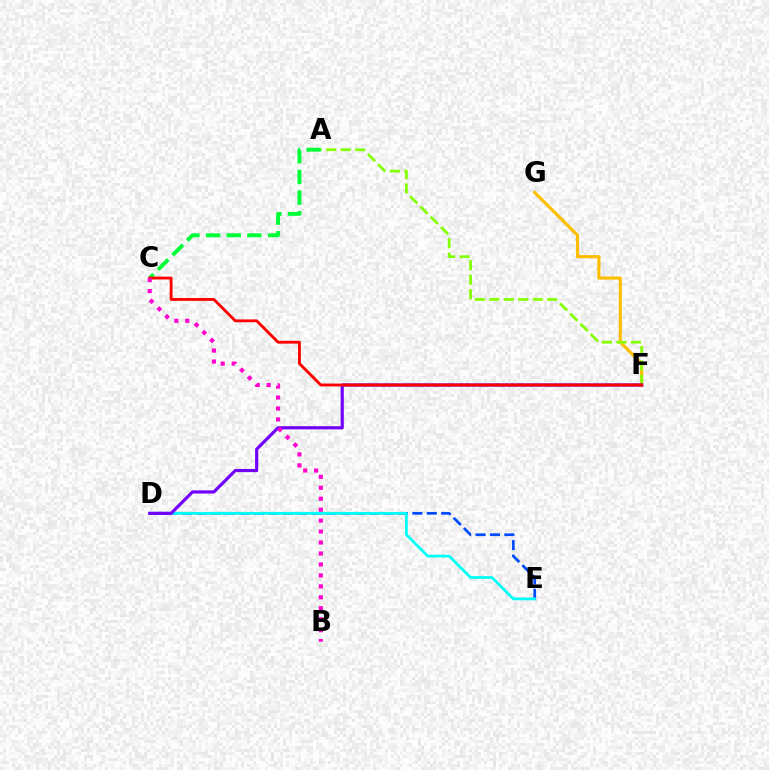{('D', 'E'): [{'color': '#004bff', 'line_style': 'dashed', 'thickness': 1.96}, {'color': '#00fff6', 'line_style': 'solid', 'thickness': 1.98}], ('F', 'G'): [{'color': '#ffbd00', 'line_style': 'solid', 'thickness': 2.26}], ('A', 'F'): [{'color': '#84ff00', 'line_style': 'dashed', 'thickness': 1.97}], ('A', 'C'): [{'color': '#00ff39', 'line_style': 'dashed', 'thickness': 2.81}], ('D', 'F'): [{'color': '#7200ff', 'line_style': 'solid', 'thickness': 2.28}], ('C', 'F'): [{'color': '#ff0000', 'line_style': 'solid', 'thickness': 2.05}], ('B', 'C'): [{'color': '#ff00cf', 'line_style': 'dotted', 'thickness': 2.98}]}